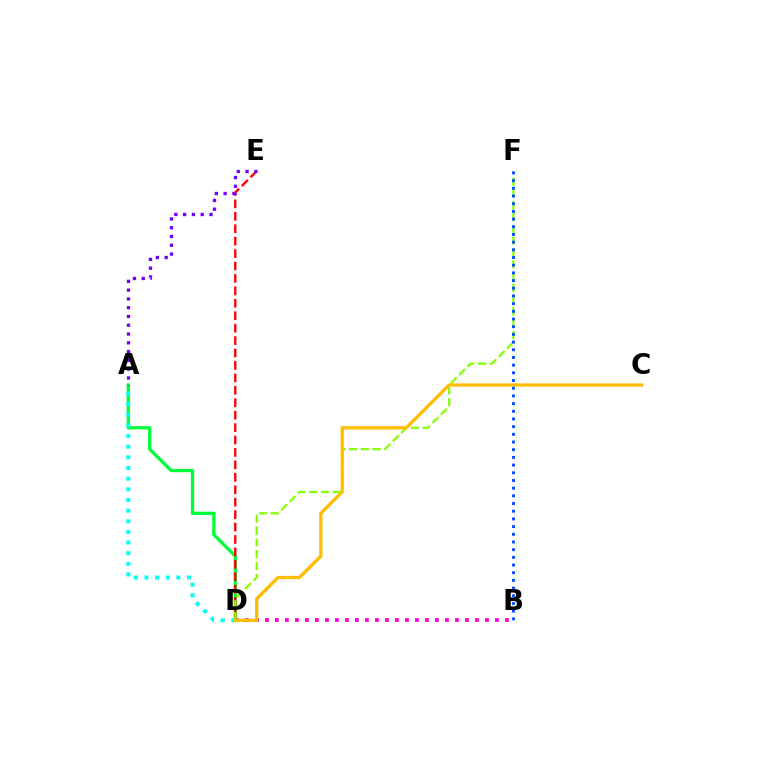{('B', 'D'): [{'color': '#ff00cf', 'line_style': 'dotted', 'thickness': 2.72}], ('A', 'D'): [{'color': '#00ff39', 'line_style': 'solid', 'thickness': 2.38}, {'color': '#00fff6', 'line_style': 'dotted', 'thickness': 2.89}], ('D', 'E'): [{'color': '#ff0000', 'line_style': 'dashed', 'thickness': 1.69}], ('A', 'E'): [{'color': '#7200ff', 'line_style': 'dotted', 'thickness': 2.39}], ('D', 'F'): [{'color': '#84ff00', 'line_style': 'dashed', 'thickness': 1.6}], ('C', 'D'): [{'color': '#ffbd00', 'line_style': 'solid', 'thickness': 2.36}], ('B', 'F'): [{'color': '#004bff', 'line_style': 'dotted', 'thickness': 2.09}]}